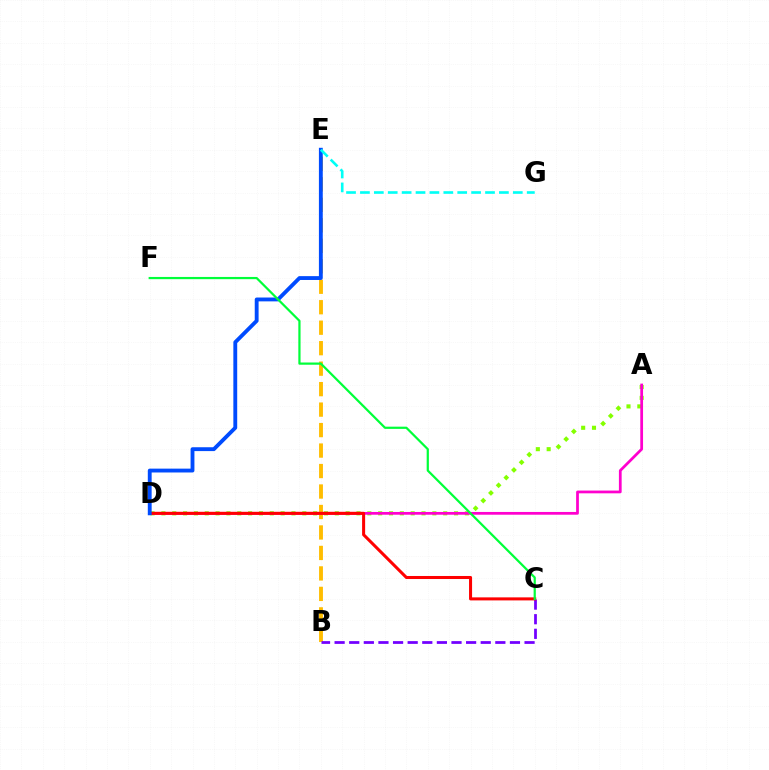{('B', 'E'): [{'color': '#ffbd00', 'line_style': 'dashed', 'thickness': 2.78}], ('B', 'C'): [{'color': '#7200ff', 'line_style': 'dashed', 'thickness': 1.98}], ('A', 'D'): [{'color': '#84ff00', 'line_style': 'dotted', 'thickness': 2.94}, {'color': '#ff00cf', 'line_style': 'solid', 'thickness': 1.98}], ('C', 'D'): [{'color': '#ff0000', 'line_style': 'solid', 'thickness': 2.19}], ('D', 'E'): [{'color': '#004bff', 'line_style': 'solid', 'thickness': 2.77}], ('E', 'G'): [{'color': '#00fff6', 'line_style': 'dashed', 'thickness': 1.89}], ('C', 'F'): [{'color': '#00ff39', 'line_style': 'solid', 'thickness': 1.6}]}